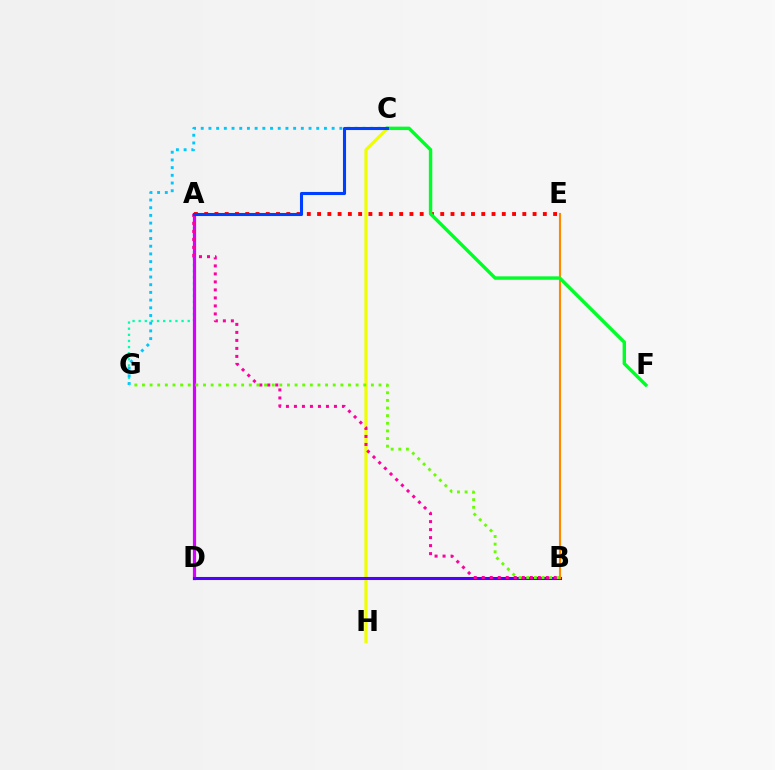{('A', 'G'): [{'color': '#00ffaf', 'line_style': 'dotted', 'thickness': 1.66}], ('A', 'D'): [{'color': '#d600ff', 'line_style': 'solid', 'thickness': 2.31}], ('C', 'H'): [{'color': '#eeff00', 'line_style': 'solid', 'thickness': 2.27}], ('B', 'D'): [{'color': '#4f00ff', 'line_style': 'solid', 'thickness': 2.2}], ('A', 'B'): [{'color': '#ff00a0', 'line_style': 'dotted', 'thickness': 2.17}], ('C', 'G'): [{'color': '#00c7ff', 'line_style': 'dotted', 'thickness': 2.09}], ('A', 'E'): [{'color': '#ff0000', 'line_style': 'dotted', 'thickness': 2.79}], ('B', 'G'): [{'color': '#66ff00', 'line_style': 'dotted', 'thickness': 2.07}], ('B', 'E'): [{'color': '#ff8800', 'line_style': 'solid', 'thickness': 1.53}], ('C', 'F'): [{'color': '#00ff27', 'line_style': 'solid', 'thickness': 2.46}], ('A', 'C'): [{'color': '#003fff', 'line_style': 'solid', 'thickness': 2.22}]}